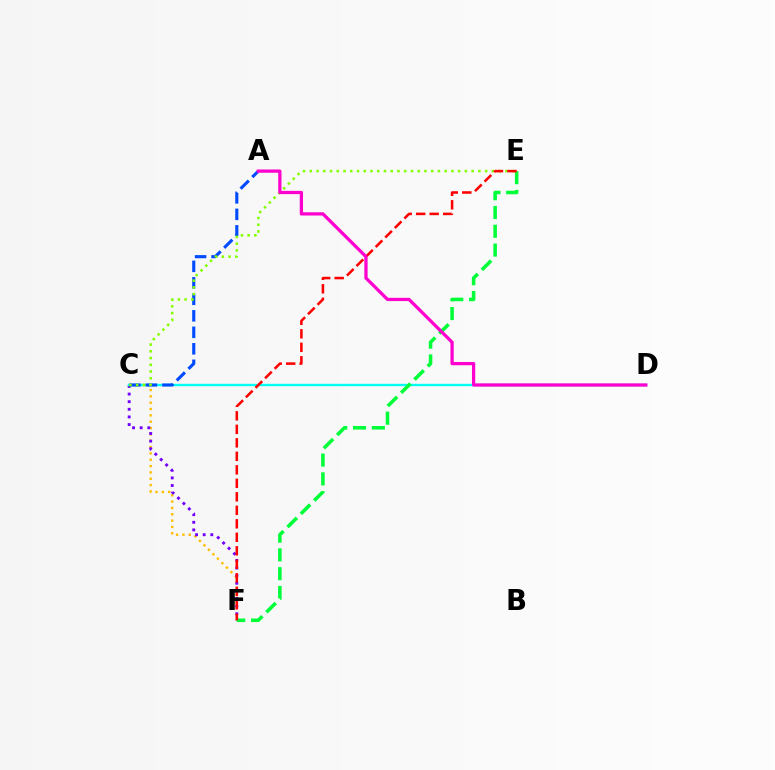{('C', 'F'): [{'color': '#ffbd00', 'line_style': 'dotted', 'thickness': 1.72}, {'color': '#7200ff', 'line_style': 'dotted', 'thickness': 2.07}], ('C', 'D'): [{'color': '#00fff6', 'line_style': 'solid', 'thickness': 1.71}], ('A', 'C'): [{'color': '#004bff', 'line_style': 'dashed', 'thickness': 2.24}], ('C', 'E'): [{'color': '#84ff00', 'line_style': 'dotted', 'thickness': 1.83}], ('E', 'F'): [{'color': '#00ff39', 'line_style': 'dashed', 'thickness': 2.55}, {'color': '#ff0000', 'line_style': 'dashed', 'thickness': 1.83}], ('A', 'D'): [{'color': '#ff00cf', 'line_style': 'solid', 'thickness': 2.35}]}